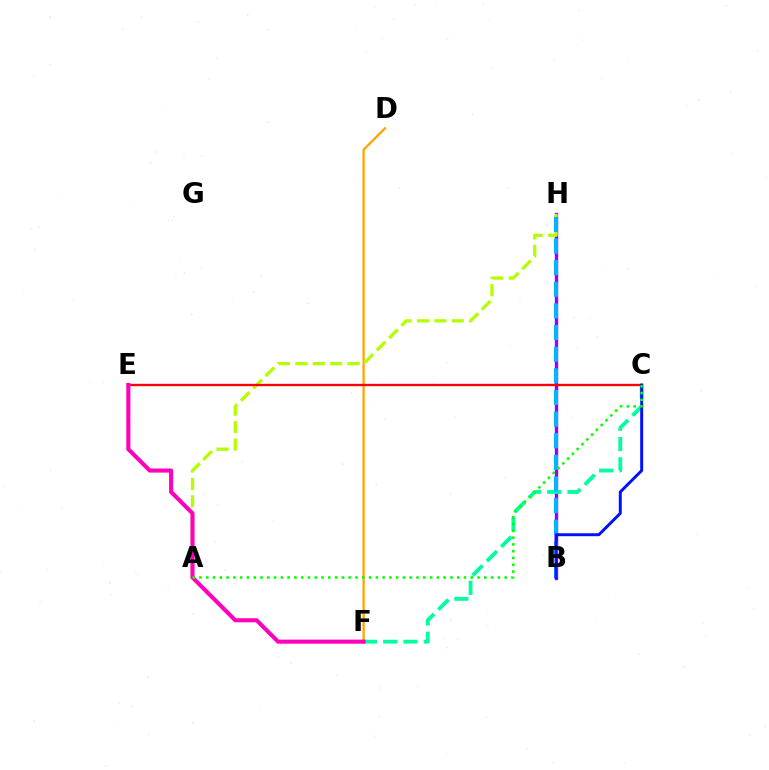{('D', 'F'): [{'color': '#ffa500', 'line_style': 'solid', 'thickness': 1.65}], ('B', 'H'): [{'color': '#9b00ff', 'line_style': 'solid', 'thickness': 2.42}, {'color': '#00b5ff', 'line_style': 'dashed', 'thickness': 2.94}], ('C', 'F'): [{'color': '#00ff9d', 'line_style': 'dashed', 'thickness': 2.76}], ('A', 'H'): [{'color': '#b3ff00', 'line_style': 'dashed', 'thickness': 2.37}], ('C', 'E'): [{'color': '#ff0000', 'line_style': 'solid', 'thickness': 1.68}], ('B', 'C'): [{'color': '#0010ff', 'line_style': 'solid', 'thickness': 2.12}], ('E', 'F'): [{'color': '#ff00bd', 'line_style': 'solid', 'thickness': 2.94}], ('A', 'C'): [{'color': '#08ff00', 'line_style': 'dotted', 'thickness': 1.84}]}